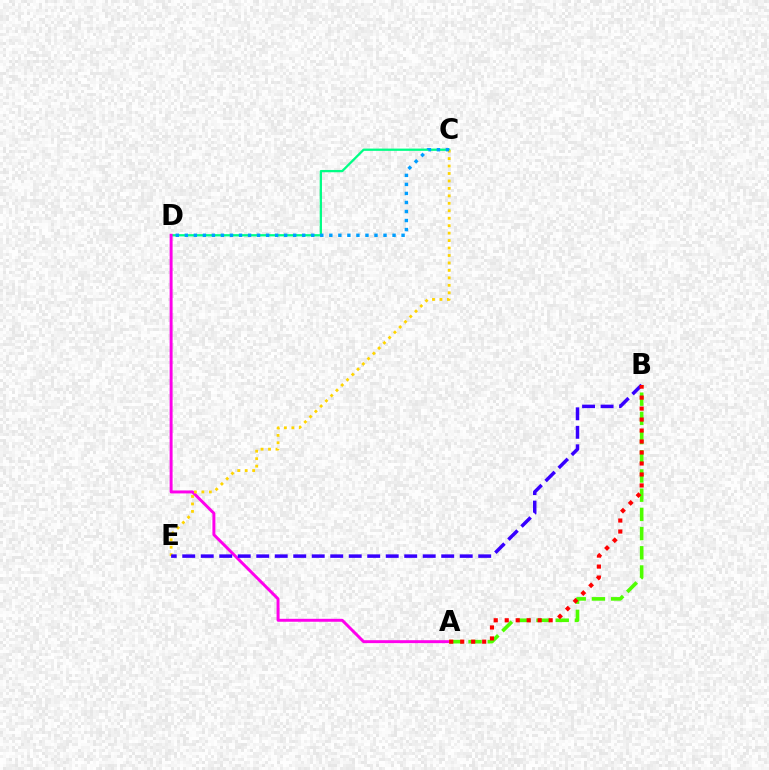{('C', 'D'): [{'color': '#00ff86', 'line_style': 'solid', 'thickness': 1.64}, {'color': '#009eff', 'line_style': 'dotted', 'thickness': 2.45}], ('A', 'D'): [{'color': '#ff00ed', 'line_style': 'solid', 'thickness': 2.12}], ('C', 'E'): [{'color': '#ffd500', 'line_style': 'dotted', 'thickness': 2.03}], ('A', 'B'): [{'color': '#4fff00', 'line_style': 'dashed', 'thickness': 2.61}, {'color': '#ff0000', 'line_style': 'dotted', 'thickness': 2.98}], ('B', 'E'): [{'color': '#3700ff', 'line_style': 'dashed', 'thickness': 2.51}]}